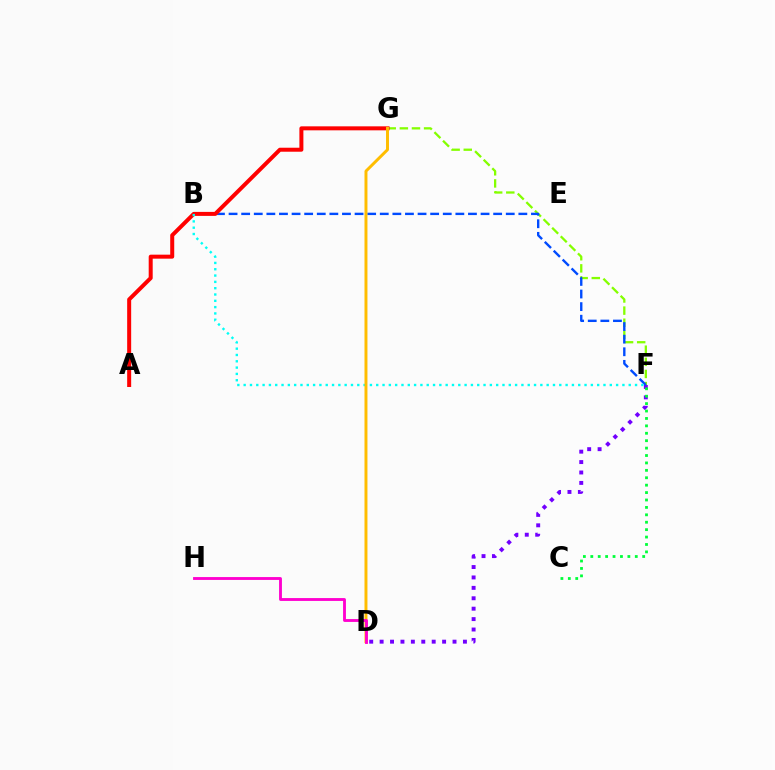{('D', 'F'): [{'color': '#7200ff', 'line_style': 'dotted', 'thickness': 2.83}], ('F', 'G'): [{'color': '#84ff00', 'line_style': 'dashed', 'thickness': 1.65}], ('B', 'F'): [{'color': '#004bff', 'line_style': 'dashed', 'thickness': 1.71}, {'color': '#00fff6', 'line_style': 'dotted', 'thickness': 1.72}], ('C', 'F'): [{'color': '#00ff39', 'line_style': 'dotted', 'thickness': 2.01}], ('A', 'G'): [{'color': '#ff0000', 'line_style': 'solid', 'thickness': 2.88}], ('D', 'G'): [{'color': '#ffbd00', 'line_style': 'solid', 'thickness': 2.13}], ('D', 'H'): [{'color': '#ff00cf', 'line_style': 'solid', 'thickness': 2.06}]}